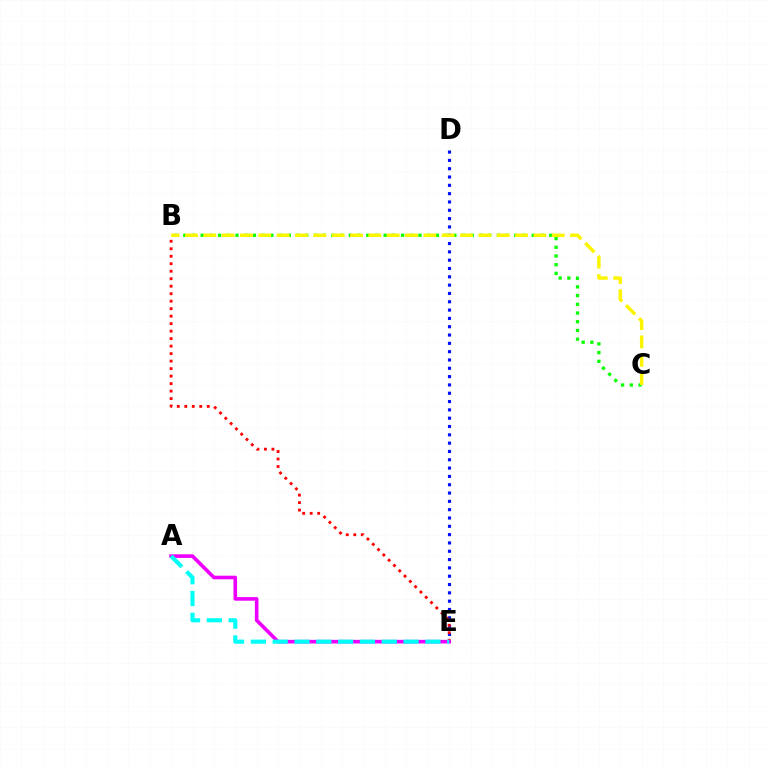{('D', 'E'): [{'color': '#0010ff', 'line_style': 'dotted', 'thickness': 2.26}], ('B', 'C'): [{'color': '#08ff00', 'line_style': 'dotted', 'thickness': 2.37}, {'color': '#fcf500', 'line_style': 'dashed', 'thickness': 2.49}], ('B', 'E'): [{'color': '#ff0000', 'line_style': 'dotted', 'thickness': 2.04}], ('A', 'E'): [{'color': '#ee00ff', 'line_style': 'solid', 'thickness': 2.61}, {'color': '#00fff6', 'line_style': 'dashed', 'thickness': 2.96}]}